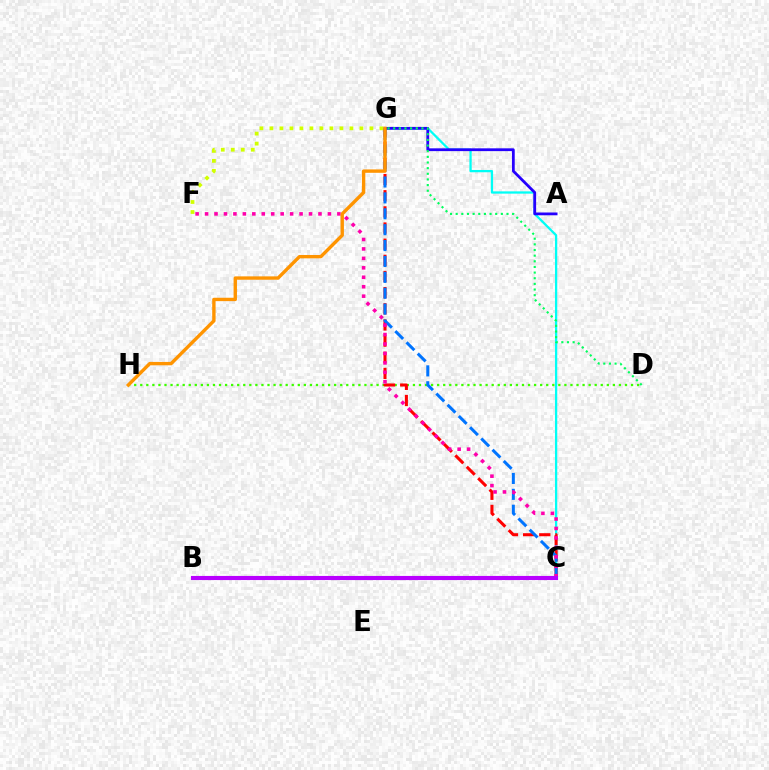{('D', 'H'): [{'color': '#3dff00', 'line_style': 'dotted', 'thickness': 1.65}], ('C', 'G'): [{'color': '#00fff6', 'line_style': 'solid', 'thickness': 1.64}, {'color': '#ff0000', 'line_style': 'dashed', 'thickness': 2.19}, {'color': '#0074ff', 'line_style': 'dashed', 'thickness': 2.16}], ('A', 'G'): [{'color': '#2500ff', 'line_style': 'solid', 'thickness': 2.01}], ('D', 'G'): [{'color': '#00ff5c', 'line_style': 'dotted', 'thickness': 1.53}], ('F', 'G'): [{'color': '#d1ff00', 'line_style': 'dotted', 'thickness': 2.72}], ('C', 'F'): [{'color': '#ff00ac', 'line_style': 'dotted', 'thickness': 2.57}], ('G', 'H'): [{'color': '#ff9400', 'line_style': 'solid', 'thickness': 2.43}], ('B', 'C'): [{'color': '#b900ff', 'line_style': 'solid', 'thickness': 2.96}]}